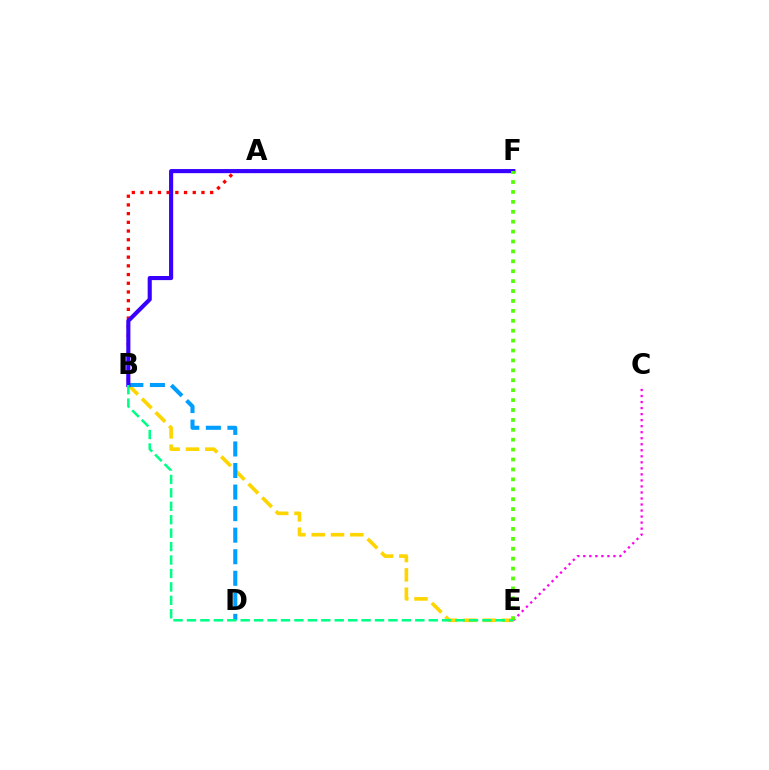{('A', 'B'): [{'color': '#ff0000', 'line_style': 'dotted', 'thickness': 2.36}], ('B', 'E'): [{'color': '#ffd500', 'line_style': 'dashed', 'thickness': 2.62}, {'color': '#00ff86', 'line_style': 'dashed', 'thickness': 1.82}], ('B', 'D'): [{'color': '#009eff', 'line_style': 'dashed', 'thickness': 2.93}], ('B', 'F'): [{'color': '#3700ff', 'line_style': 'solid', 'thickness': 2.96}], ('C', 'E'): [{'color': '#ff00ed', 'line_style': 'dotted', 'thickness': 1.64}], ('E', 'F'): [{'color': '#4fff00', 'line_style': 'dotted', 'thickness': 2.69}]}